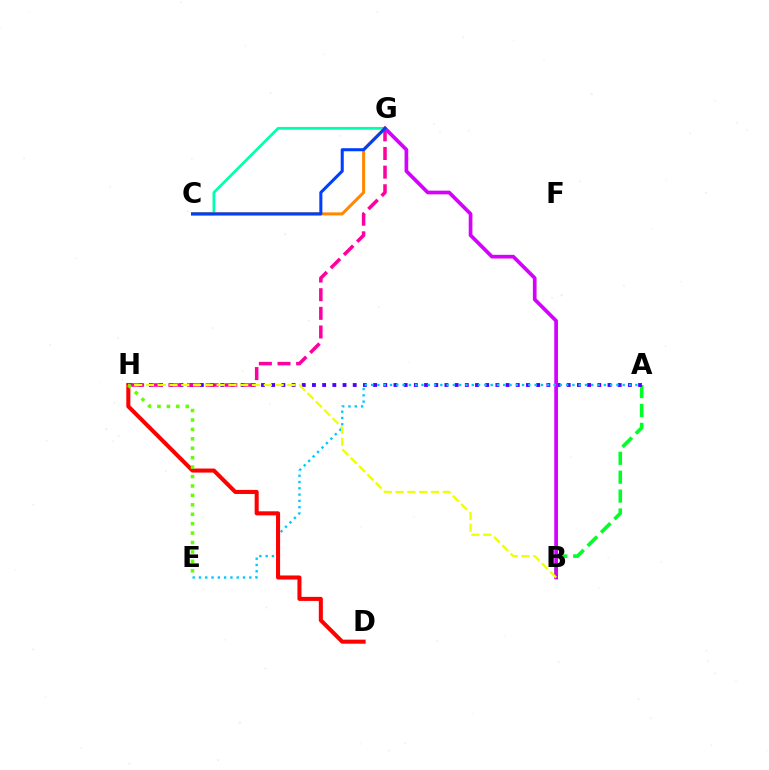{('A', 'B'): [{'color': '#00ff27', 'line_style': 'dashed', 'thickness': 2.57}], ('A', 'H'): [{'color': '#4f00ff', 'line_style': 'dotted', 'thickness': 2.77}], ('G', 'H'): [{'color': '#ff00a0', 'line_style': 'dashed', 'thickness': 2.53}], ('C', 'G'): [{'color': '#00ffaf', 'line_style': 'solid', 'thickness': 2.0}, {'color': '#ff8800', 'line_style': 'solid', 'thickness': 2.19}, {'color': '#003fff', 'line_style': 'solid', 'thickness': 2.2}], ('B', 'G'): [{'color': '#d600ff', 'line_style': 'solid', 'thickness': 2.66}], ('A', 'E'): [{'color': '#00c7ff', 'line_style': 'dotted', 'thickness': 1.71}], ('D', 'H'): [{'color': '#ff0000', 'line_style': 'solid', 'thickness': 2.92}], ('B', 'H'): [{'color': '#eeff00', 'line_style': 'dashed', 'thickness': 1.6}], ('E', 'H'): [{'color': '#66ff00', 'line_style': 'dotted', 'thickness': 2.56}]}